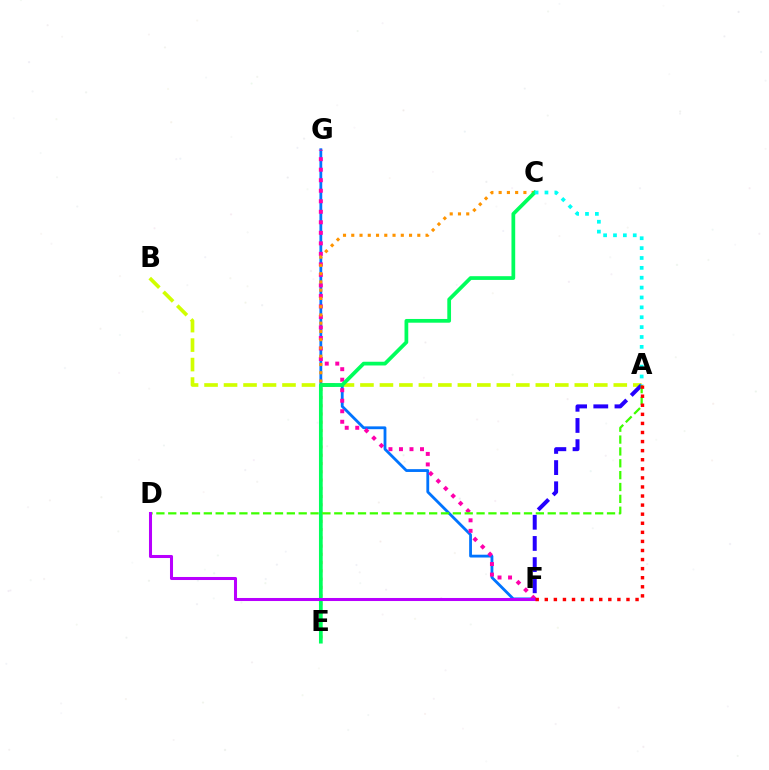{('A', 'B'): [{'color': '#d1ff00', 'line_style': 'dashed', 'thickness': 2.65}], ('F', 'G'): [{'color': '#0074ff', 'line_style': 'solid', 'thickness': 2.02}, {'color': '#ff00ac', 'line_style': 'dotted', 'thickness': 2.86}], ('C', 'E'): [{'color': '#ff9400', 'line_style': 'dotted', 'thickness': 2.24}, {'color': '#00ff5c', 'line_style': 'solid', 'thickness': 2.69}], ('A', 'F'): [{'color': '#2500ff', 'line_style': 'dashed', 'thickness': 2.88}, {'color': '#ff0000', 'line_style': 'dotted', 'thickness': 2.47}], ('A', 'D'): [{'color': '#3dff00', 'line_style': 'dashed', 'thickness': 1.61}], ('D', 'F'): [{'color': '#b900ff', 'line_style': 'solid', 'thickness': 2.19}], ('A', 'C'): [{'color': '#00fff6', 'line_style': 'dotted', 'thickness': 2.68}]}